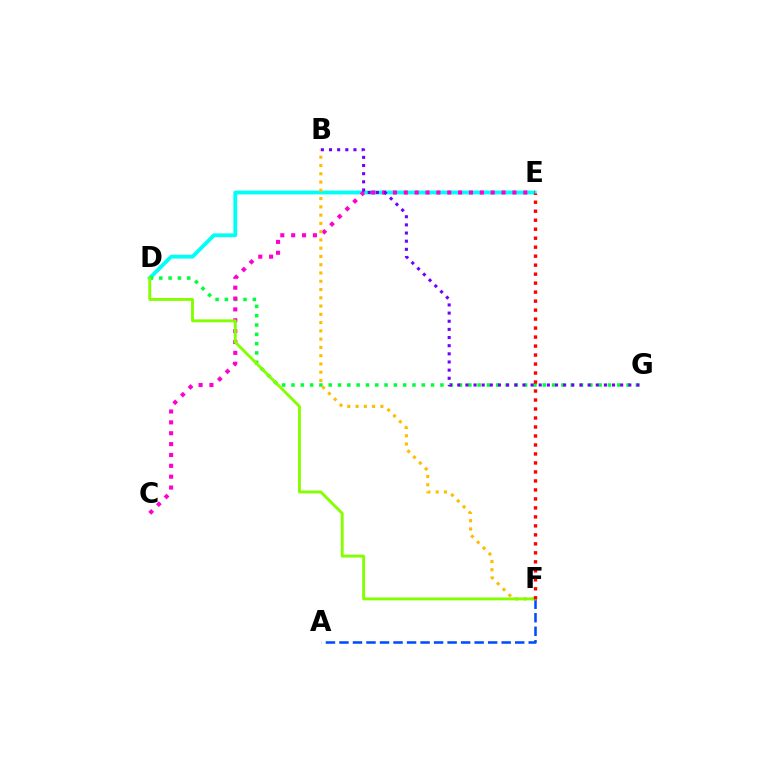{('D', 'E'): [{'color': '#00fff6', 'line_style': 'solid', 'thickness': 2.75}], ('D', 'G'): [{'color': '#00ff39', 'line_style': 'dotted', 'thickness': 2.53}], ('A', 'F'): [{'color': '#004bff', 'line_style': 'dashed', 'thickness': 1.84}], ('C', 'E'): [{'color': '#ff00cf', 'line_style': 'dotted', 'thickness': 2.95}], ('B', 'F'): [{'color': '#ffbd00', 'line_style': 'dotted', 'thickness': 2.25}], ('D', 'F'): [{'color': '#84ff00', 'line_style': 'solid', 'thickness': 2.08}], ('B', 'G'): [{'color': '#7200ff', 'line_style': 'dotted', 'thickness': 2.21}], ('E', 'F'): [{'color': '#ff0000', 'line_style': 'dotted', 'thickness': 2.44}]}